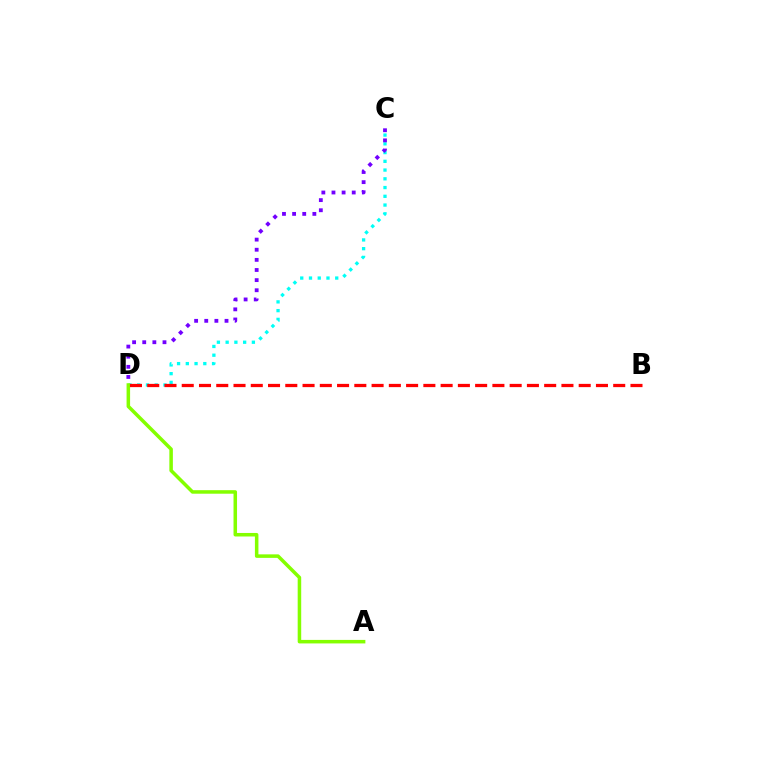{('C', 'D'): [{'color': '#00fff6', 'line_style': 'dotted', 'thickness': 2.38}, {'color': '#7200ff', 'line_style': 'dotted', 'thickness': 2.75}], ('A', 'D'): [{'color': '#84ff00', 'line_style': 'solid', 'thickness': 2.54}], ('B', 'D'): [{'color': '#ff0000', 'line_style': 'dashed', 'thickness': 2.34}]}